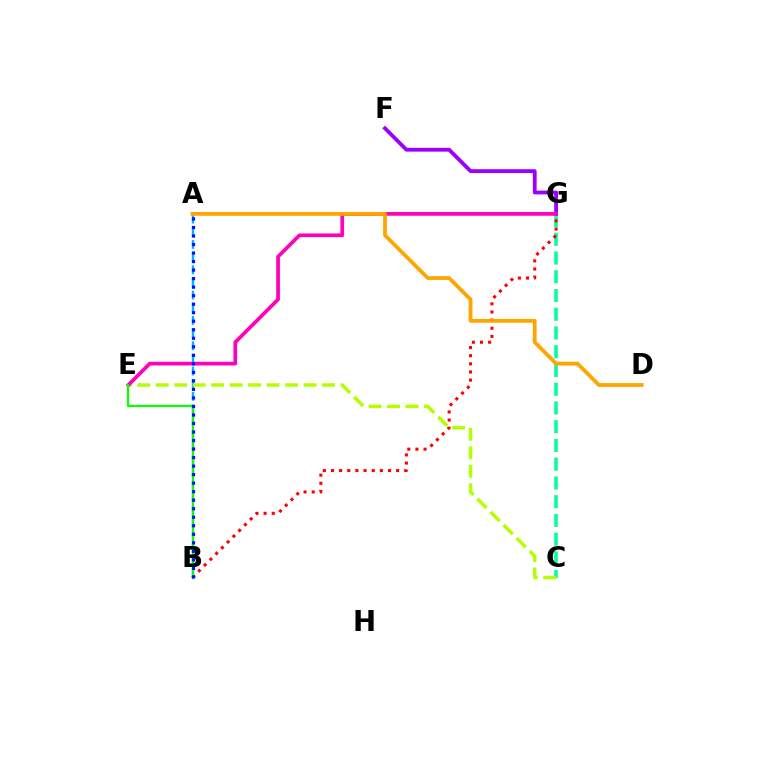{('C', 'G'): [{'color': '#00ff9d', 'line_style': 'dashed', 'thickness': 2.55}], ('A', 'B'): [{'color': '#00b5ff', 'line_style': 'dashed', 'thickness': 1.72}, {'color': '#0010ff', 'line_style': 'dotted', 'thickness': 2.32}], ('B', 'G'): [{'color': '#ff0000', 'line_style': 'dotted', 'thickness': 2.21}], ('C', 'E'): [{'color': '#b3ff00', 'line_style': 'dashed', 'thickness': 2.51}], ('F', 'G'): [{'color': '#9b00ff', 'line_style': 'solid', 'thickness': 2.75}], ('E', 'G'): [{'color': '#ff00bd', 'line_style': 'solid', 'thickness': 2.67}], ('B', 'E'): [{'color': '#08ff00', 'line_style': 'solid', 'thickness': 1.57}], ('A', 'D'): [{'color': '#ffa500', 'line_style': 'solid', 'thickness': 2.72}]}